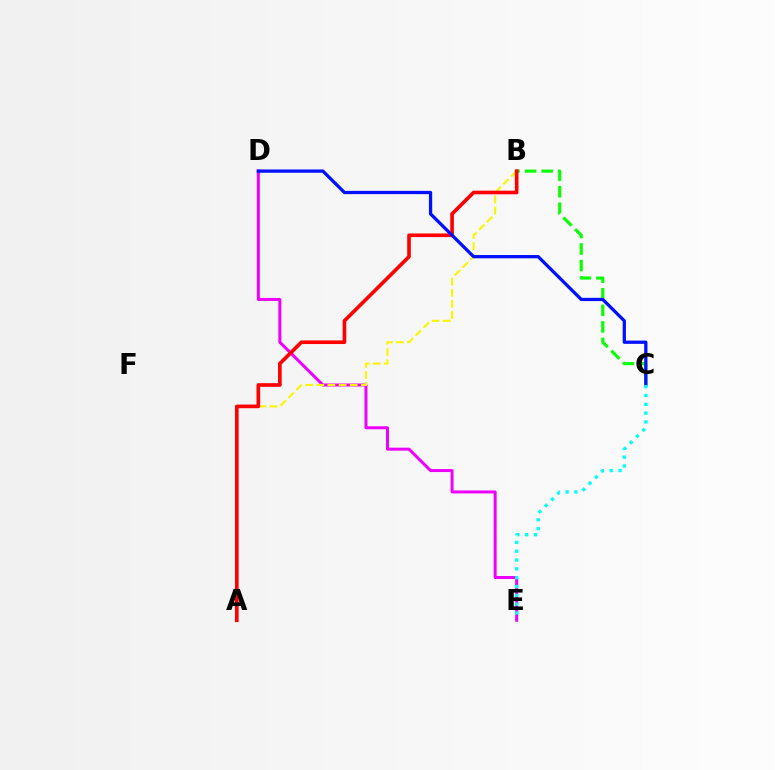{('D', 'E'): [{'color': '#ee00ff', 'line_style': 'solid', 'thickness': 2.16}], ('B', 'C'): [{'color': '#08ff00', 'line_style': 'dashed', 'thickness': 2.25}], ('A', 'B'): [{'color': '#fcf500', 'line_style': 'dashed', 'thickness': 1.51}, {'color': '#ff0000', 'line_style': 'solid', 'thickness': 2.61}], ('C', 'D'): [{'color': '#0010ff', 'line_style': 'solid', 'thickness': 2.35}], ('C', 'E'): [{'color': '#00fff6', 'line_style': 'dotted', 'thickness': 2.4}]}